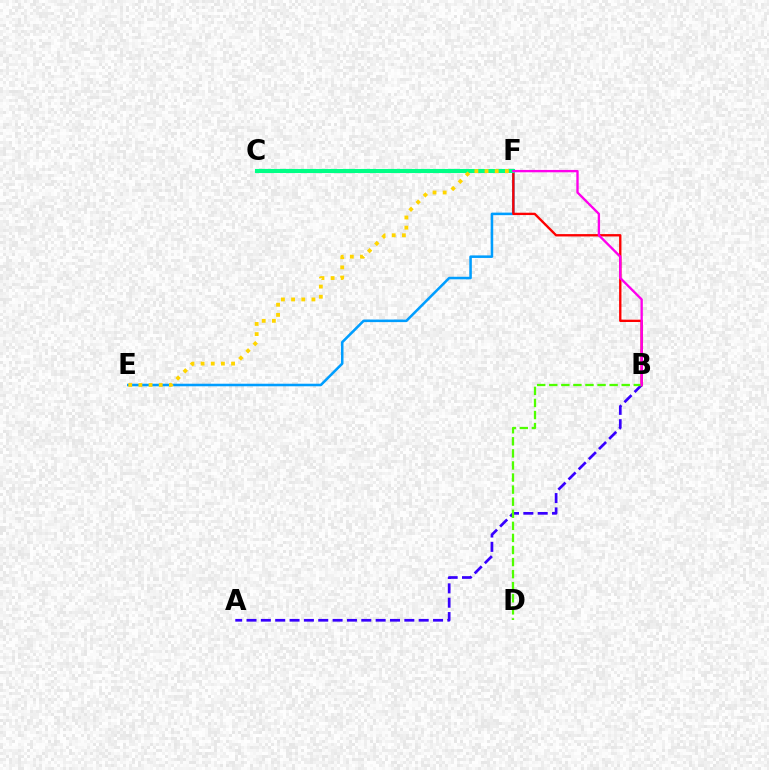{('A', 'B'): [{'color': '#3700ff', 'line_style': 'dashed', 'thickness': 1.95}], ('E', 'F'): [{'color': '#009eff', 'line_style': 'solid', 'thickness': 1.84}, {'color': '#ffd500', 'line_style': 'dotted', 'thickness': 2.76}], ('B', 'F'): [{'color': '#ff0000', 'line_style': 'solid', 'thickness': 1.69}, {'color': '#ff00ed', 'line_style': 'solid', 'thickness': 1.69}], ('C', 'F'): [{'color': '#00ff86', 'line_style': 'solid', 'thickness': 2.94}], ('B', 'D'): [{'color': '#4fff00', 'line_style': 'dashed', 'thickness': 1.64}]}